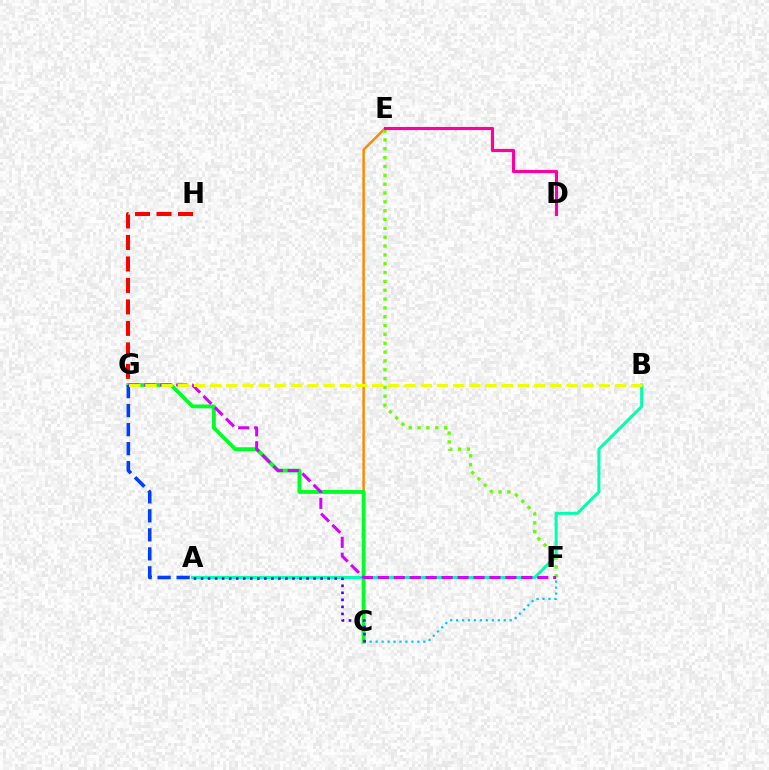{('C', 'E'): [{'color': '#ff8800', 'line_style': 'solid', 'thickness': 1.78}], ('C', 'F'): [{'color': '#00c7ff', 'line_style': 'dotted', 'thickness': 1.62}], ('C', 'G'): [{'color': '#00ff27', 'line_style': 'solid', 'thickness': 2.76}], ('A', 'B'): [{'color': '#00ffaf', 'line_style': 'solid', 'thickness': 2.17}], ('E', 'F'): [{'color': '#66ff00', 'line_style': 'dotted', 'thickness': 2.4}], ('F', 'G'): [{'color': '#d600ff', 'line_style': 'dashed', 'thickness': 2.17}], ('A', 'G'): [{'color': '#003fff', 'line_style': 'dashed', 'thickness': 2.58}], ('B', 'G'): [{'color': '#eeff00', 'line_style': 'dashed', 'thickness': 2.2}], ('G', 'H'): [{'color': '#ff0000', 'line_style': 'dashed', 'thickness': 2.92}], ('D', 'E'): [{'color': '#ff00a0', 'line_style': 'solid', 'thickness': 2.25}], ('A', 'C'): [{'color': '#4f00ff', 'line_style': 'dotted', 'thickness': 1.91}]}